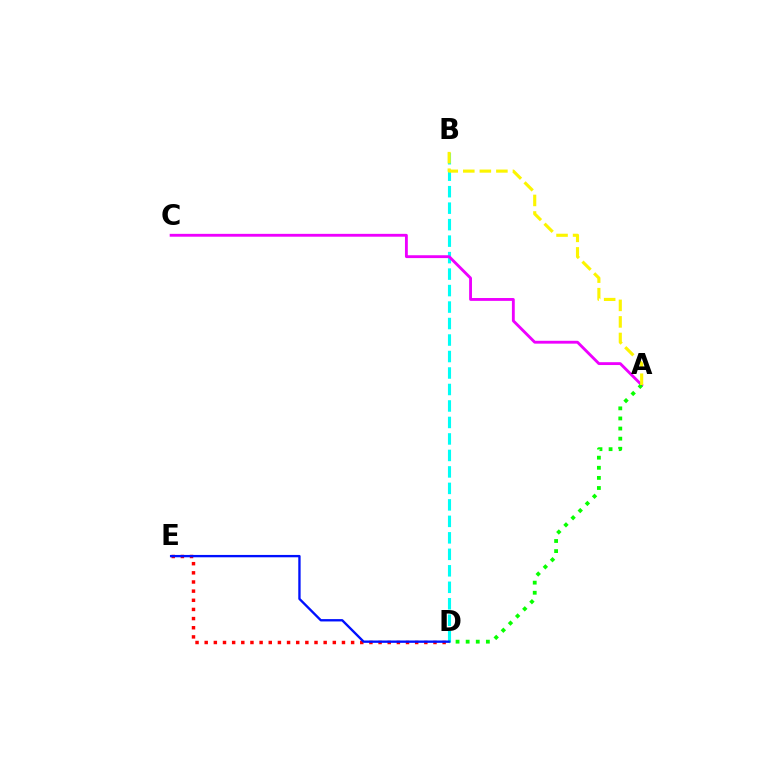{('D', 'E'): [{'color': '#ff0000', 'line_style': 'dotted', 'thickness': 2.49}, {'color': '#0010ff', 'line_style': 'solid', 'thickness': 1.69}], ('B', 'D'): [{'color': '#00fff6', 'line_style': 'dashed', 'thickness': 2.24}], ('A', 'C'): [{'color': '#ee00ff', 'line_style': 'solid', 'thickness': 2.05}], ('A', 'D'): [{'color': '#08ff00', 'line_style': 'dotted', 'thickness': 2.74}], ('A', 'B'): [{'color': '#fcf500', 'line_style': 'dashed', 'thickness': 2.25}]}